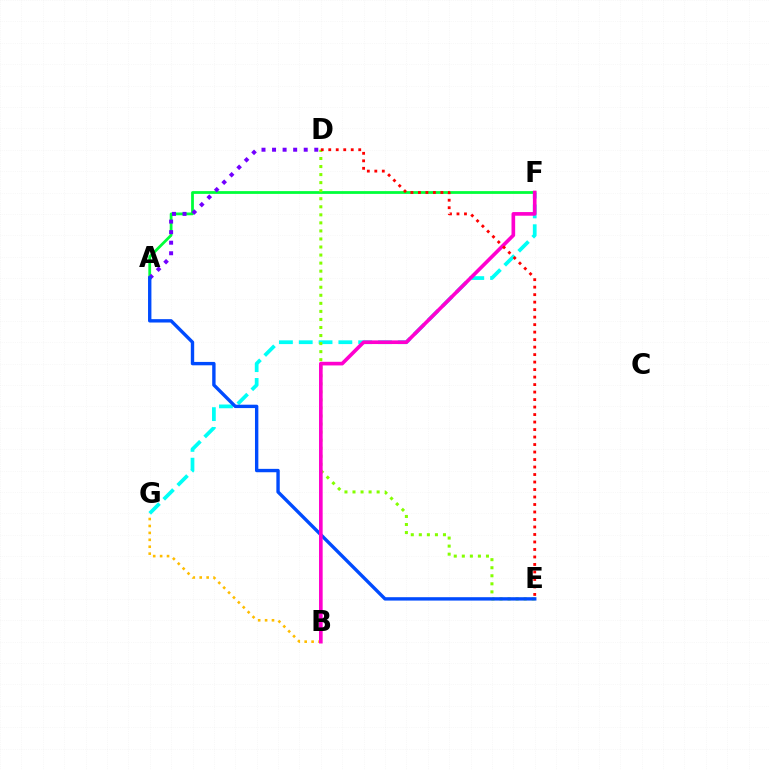{('B', 'G'): [{'color': '#ffbd00', 'line_style': 'dotted', 'thickness': 1.88}], ('A', 'F'): [{'color': '#00ff39', 'line_style': 'solid', 'thickness': 2.0}], ('F', 'G'): [{'color': '#00fff6', 'line_style': 'dashed', 'thickness': 2.69}], ('D', 'E'): [{'color': '#84ff00', 'line_style': 'dotted', 'thickness': 2.19}, {'color': '#ff0000', 'line_style': 'dotted', 'thickness': 2.04}], ('A', 'D'): [{'color': '#7200ff', 'line_style': 'dotted', 'thickness': 2.87}], ('A', 'E'): [{'color': '#004bff', 'line_style': 'solid', 'thickness': 2.43}], ('B', 'F'): [{'color': '#ff00cf', 'line_style': 'solid', 'thickness': 2.63}]}